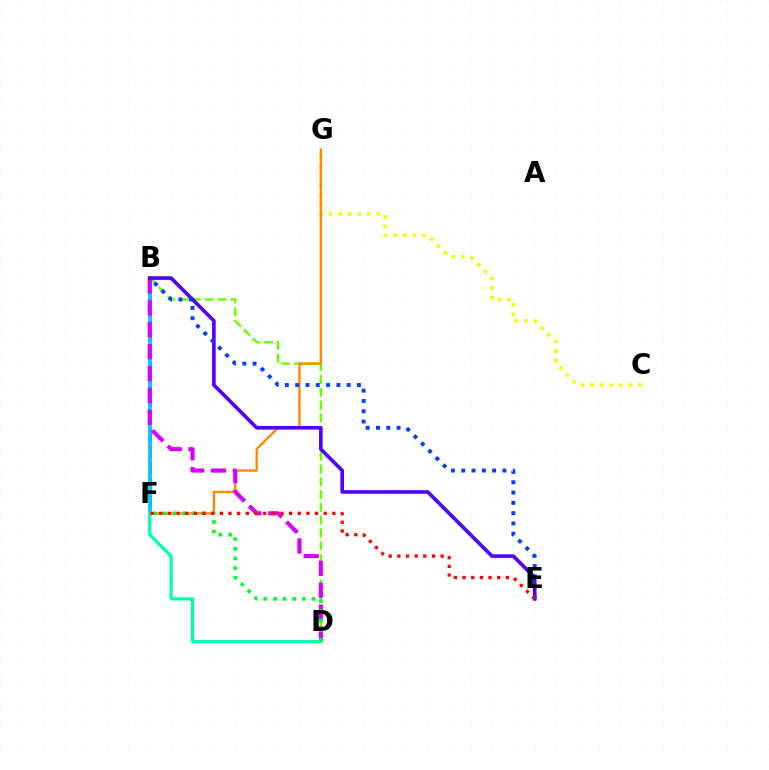{('B', 'F'): [{'color': '#ff00a0', 'line_style': 'dashed', 'thickness': 2.27}, {'color': '#00c7ff', 'line_style': 'solid', 'thickness': 2.67}], ('B', 'D'): [{'color': '#66ff00', 'line_style': 'dashed', 'thickness': 1.74}, {'color': '#d600ff', 'line_style': 'dashed', 'thickness': 2.97}], ('C', 'G'): [{'color': '#eeff00', 'line_style': 'dotted', 'thickness': 2.6}], ('F', 'G'): [{'color': '#ff8800', 'line_style': 'solid', 'thickness': 1.68}], ('D', 'F'): [{'color': '#00ffaf', 'line_style': 'solid', 'thickness': 2.32}, {'color': '#00ff27', 'line_style': 'dotted', 'thickness': 2.62}], ('B', 'E'): [{'color': '#4f00ff', 'line_style': 'solid', 'thickness': 2.61}, {'color': '#003fff', 'line_style': 'dotted', 'thickness': 2.8}], ('E', 'F'): [{'color': '#ff0000', 'line_style': 'dotted', 'thickness': 2.35}]}